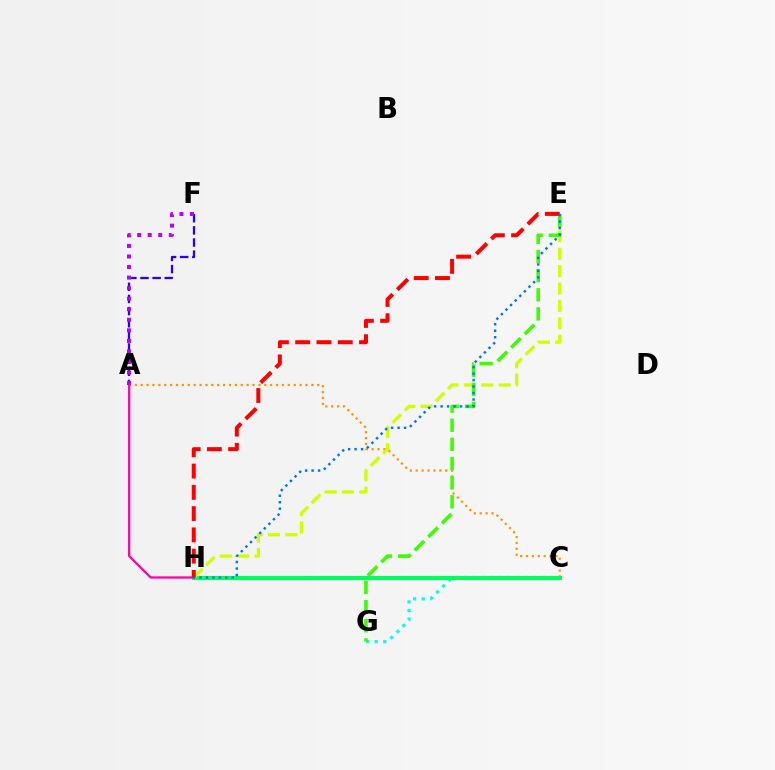{('A', 'C'): [{'color': '#ff9400', 'line_style': 'dotted', 'thickness': 1.6}], ('C', 'G'): [{'color': '#00fff6', 'line_style': 'dotted', 'thickness': 2.33}], ('C', 'H'): [{'color': '#00ff5c', 'line_style': 'solid', 'thickness': 2.95}], ('E', 'H'): [{'color': '#d1ff00', 'line_style': 'dashed', 'thickness': 2.36}, {'color': '#ff0000', 'line_style': 'dashed', 'thickness': 2.89}, {'color': '#0074ff', 'line_style': 'dotted', 'thickness': 1.76}], ('E', 'G'): [{'color': '#3dff00', 'line_style': 'dashed', 'thickness': 2.6}], ('A', 'F'): [{'color': '#2500ff', 'line_style': 'dashed', 'thickness': 1.65}, {'color': '#b900ff', 'line_style': 'dotted', 'thickness': 2.87}], ('A', 'H'): [{'color': '#ff00ac', 'line_style': 'solid', 'thickness': 1.62}]}